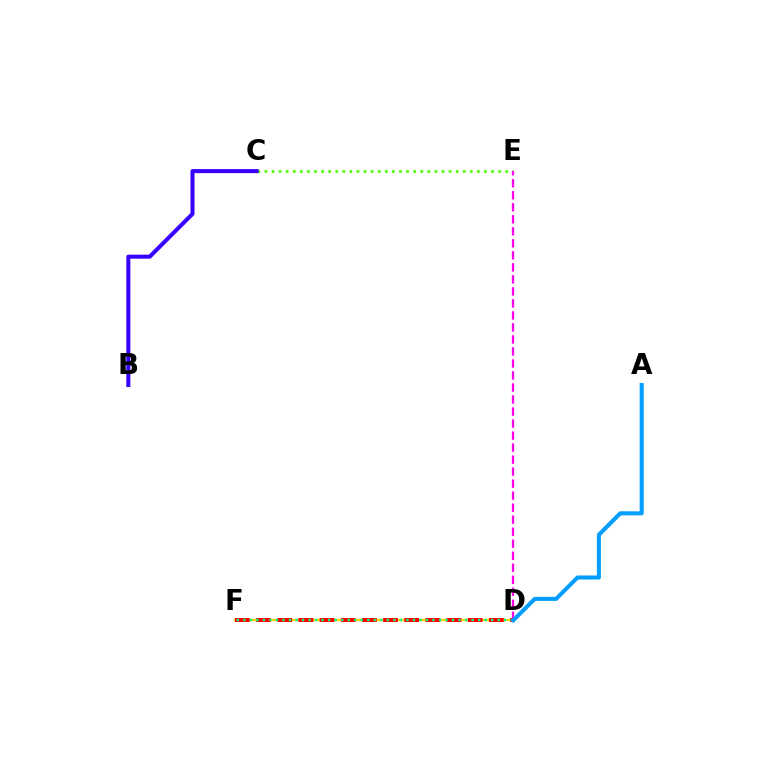{('C', 'E'): [{'color': '#4fff00', 'line_style': 'dotted', 'thickness': 1.92}], ('D', 'F'): [{'color': '#ffd500', 'line_style': 'solid', 'thickness': 1.69}, {'color': '#ff0000', 'line_style': 'dashed', 'thickness': 2.87}, {'color': '#00ff86', 'line_style': 'dotted', 'thickness': 1.77}], ('B', 'C'): [{'color': '#3700ff', 'line_style': 'solid', 'thickness': 2.9}], ('D', 'E'): [{'color': '#ff00ed', 'line_style': 'dashed', 'thickness': 1.63}], ('A', 'D'): [{'color': '#009eff', 'line_style': 'solid', 'thickness': 2.91}]}